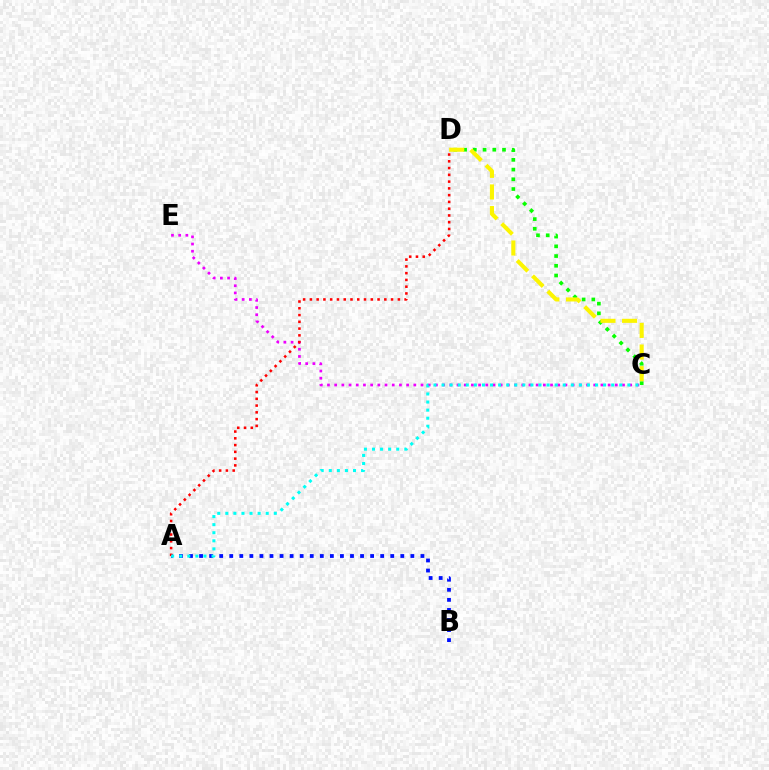{('C', 'E'): [{'color': '#ee00ff', 'line_style': 'dotted', 'thickness': 1.96}], ('A', 'B'): [{'color': '#0010ff', 'line_style': 'dotted', 'thickness': 2.73}], ('C', 'D'): [{'color': '#08ff00', 'line_style': 'dotted', 'thickness': 2.64}, {'color': '#fcf500', 'line_style': 'dashed', 'thickness': 2.94}], ('A', 'D'): [{'color': '#ff0000', 'line_style': 'dotted', 'thickness': 1.84}], ('A', 'C'): [{'color': '#00fff6', 'line_style': 'dotted', 'thickness': 2.19}]}